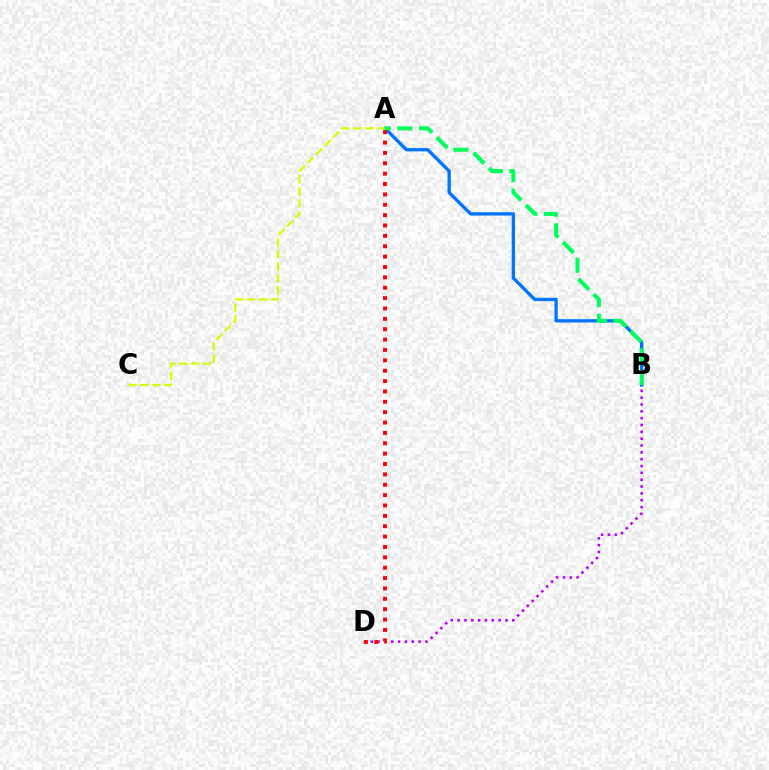{('A', 'B'): [{'color': '#0074ff', 'line_style': 'solid', 'thickness': 2.38}, {'color': '#00ff5c', 'line_style': 'dashed', 'thickness': 2.94}], ('B', 'D'): [{'color': '#b900ff', 'line_style': 'dotted', 'thickness': 1.86}], ('A', 'D'): [{'color': '#ff0000', 'line_style': 'dotted', 'thickness': 2.82}], ('A', 'C'): [{'color': '#d1ff00', 'line_style': 'dashed', 'thickness': 1.63}]}